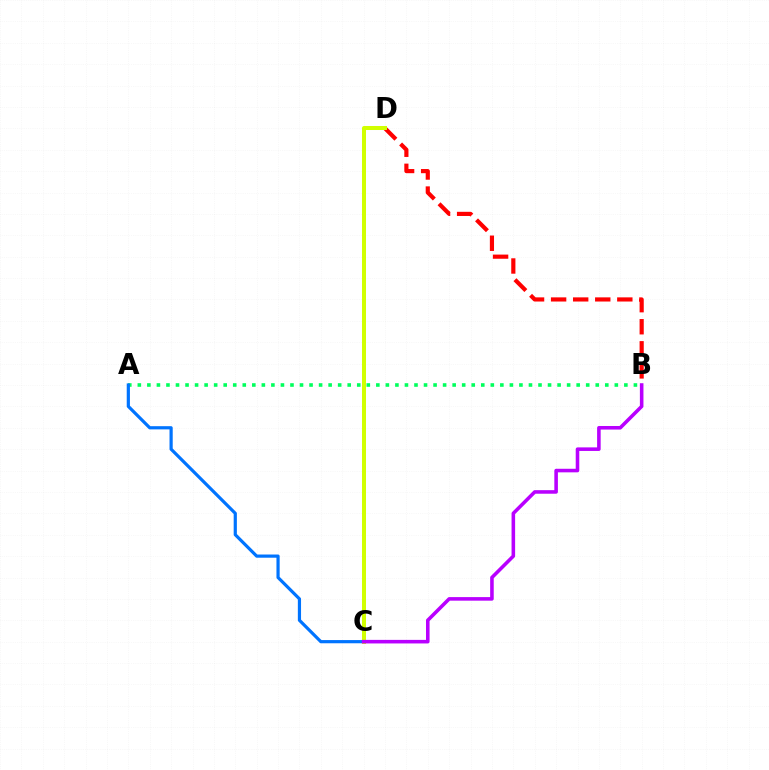{('B', 'D'): [{'color': '#ff0000', 'line_style': 'dashed', 'thickness': 3.0}], ('A', 'B'): [{'color': '#00ff5c', 'line_style': 'dotted', 'thickness': 2.59}], ('A', 'C'): [{'color': '#0074ff', 'line_style': 'solid', 'thickness': 2.3}], ('C', 'D'): [{'color': '#d1ff00', 'line_style': 'solid', 'thickness': 2.89}], ('B', 'C'): [{'color': '#b900ff', 'line_style': 'solid', 'thickness': 2.57}]}